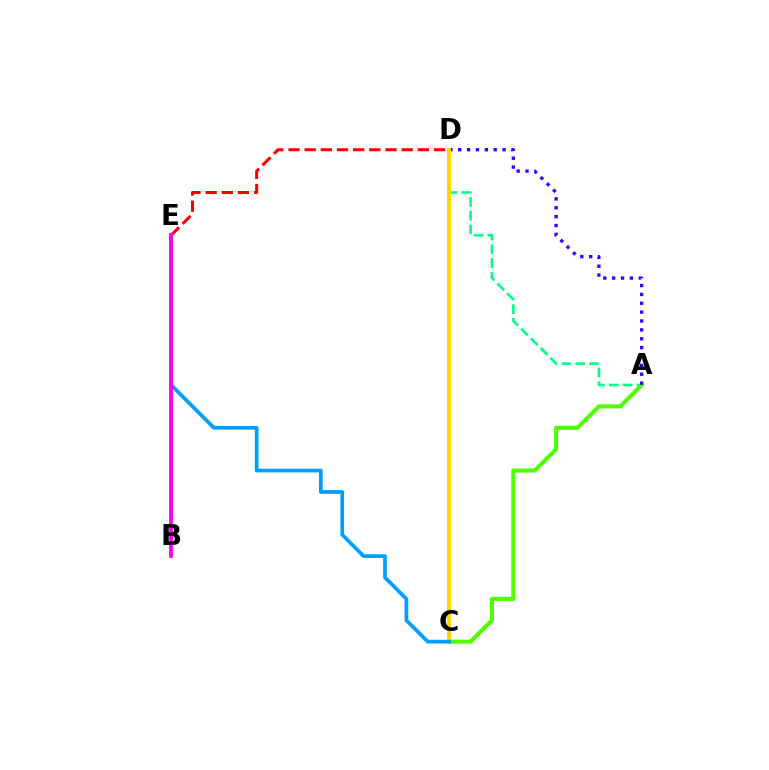{('A', 'D'): [{'color': '#00ff86', 'line_style': 'dashed', 'thickness': 1.87}, {'color': '#3700ff', 'line_style': 'dotted', 'thickness': 2.41}], ('A', 'C'): [{'color': '#4fff00', 'line_style': 'solid', 'thickness': 2.95}], ('C', 'D'): [{'color': '#ffd500', 'line_style': 'solid', 'thickness': 2.9}], ('D', 'E'): [{'color': '#ff0000', 'line_style': 'dashed', 'thickness': 2.2}], ('C', 'E'): [{'color': '#009eff', 'line_style': 'solid', 'thickness': 2.68}], ('B', 'E'): [{'color': '#ff00ed', 'line_style': 'solid', 'thickness': 2.74}]}